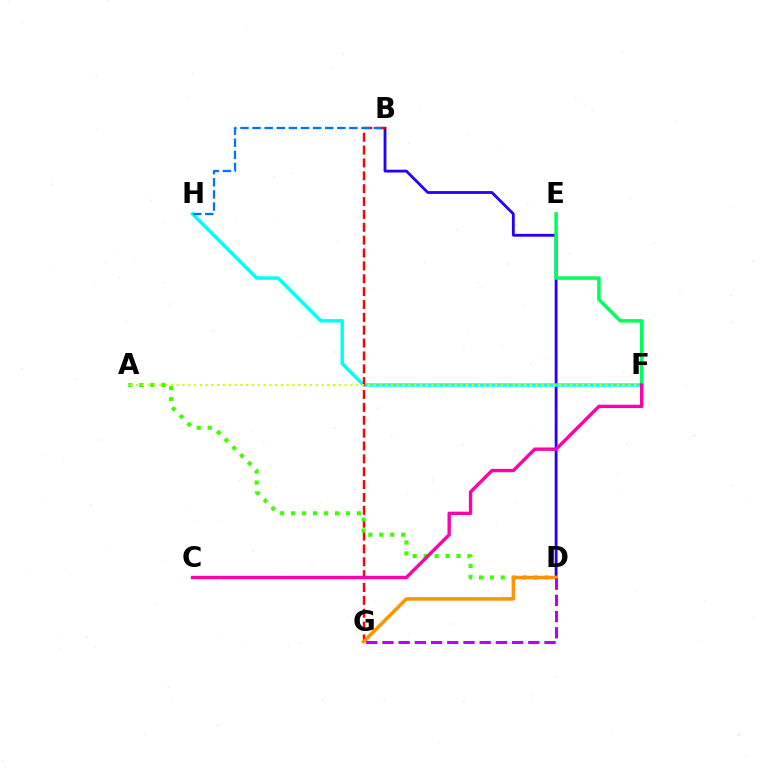{('B', 'D'): [{'color': '#2500ff', 'line_style': 'solid', 'thickness': 2.03}], ('F', 'H'): [{'color': '#00fff6', 'line_style': 'solid', 'thickness': 2.48}], ('B', 'G'): [{'color': '#ff0000', 'line_style': 'dashed', 'thickness': 1.75}], ('E', 'F'): [{'color': '#00ff5c', 'line_style': 'solid', 'thickness': 2.54}], ('A', 'D'): [{'color': '#3dff00', 'line_style': 'dotted', 'thickness': 2.98}], ('A', 'F'): [{'color': '#d1ff00', 'line_style': 'dotted', 'thickness': 1.57}], ('B', 'H'): [{'color': '#0074ff', 'line_style': 'dashed', 'thickness': 1.65}], ('D', 'G'): [{'color': '#ff9400', 'line_style': 'solid', 'thickness': 2.52}, {'color': '#b900ff', 'line_style': 'dashed', 'thickness': 2.2}], ('C', 'F'): [{'color': '#ff00ac', 'line_style': 'solid', 'thickness': 2.42}]}